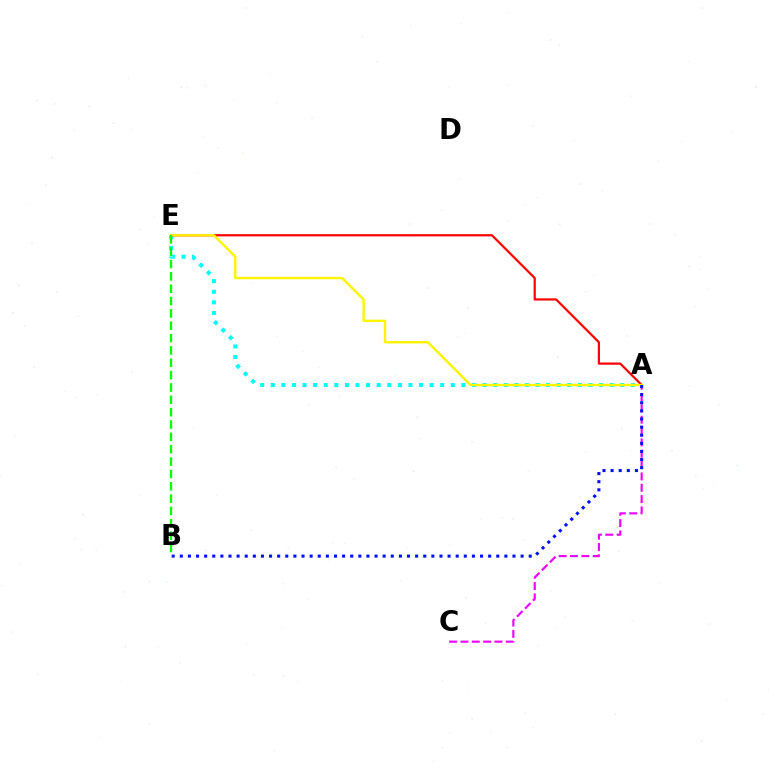{('A', 'E'): [{'color': '#00fff6', 'line_style': 'dotted', 'thickness': 2.88}, {'color': '#ff0000', 'line_style': 'solid', 'thickness': 1.59}, {'color': '#fcf500', 'line_style': 'solid', 'thickness': 1.73}], ('A', 'C'): [{'color': '#ee00ff', 'line_style': 'dashed', 'thickness': 1.54}], ('A', 'B'): [{'color': '#0010ff', 'line_style': 'dotted', 'thickness': 2.2}], ('B', 'E'): [{'color': '#08ff00', 'line_style': 'dashed', 'thickness': 1.68}]}